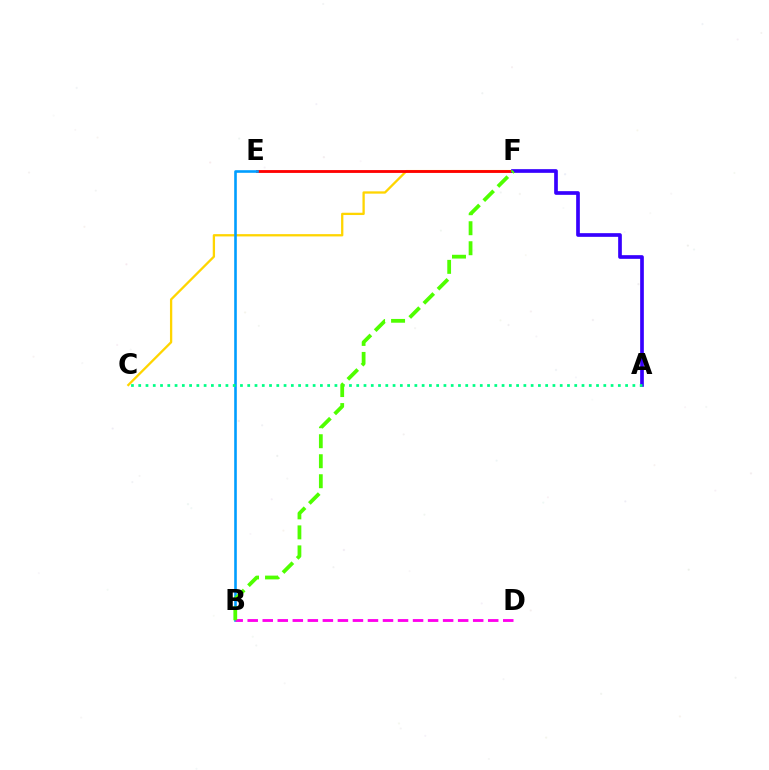{('C', 'F'): [{'color': '#ffd500', 'line_style': 'solid', 'thickness': 1.66}], ('E', 'F'): [{'color': '#ff0000', 'line_style': 'solid', 'thickness': 2.04}], ('A', 'F'): [{'color': '#3700ff', 'line_style': 'solid', 'thickness': 2.65}], ('B', 'E'): [{'color': '#009eff', 'line_style': 'solid', 'thickness': 1.88}], ('A', 'C'): [{'color': '#00ff86', 'line_style': 'dotted', 'thickness': 1.97}], ('B', 'D'): [{'color': '#ff00ed', 'line_style': 'dashed', 'thickness': 2.04}], ('B', 'F'): [{'color': '#4fff00', 'line_style': 'dashed', 'thickness': 2.72}]}